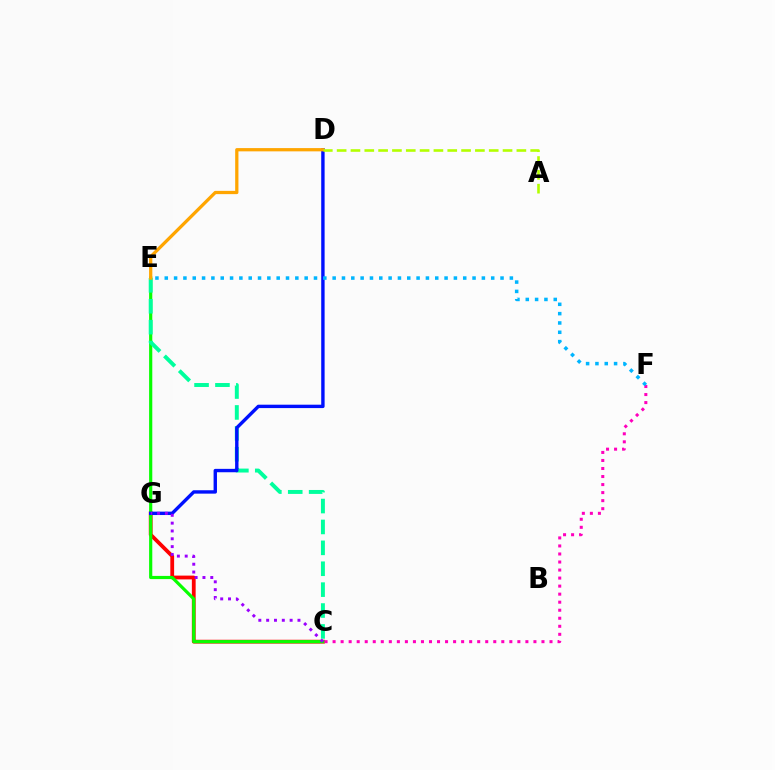{('C', 'G'): [{'color': '#ff0000', 'line_style': 'solid', 'thickness': 2.73}, {'color': '#9b00ff', 'line_style': 'dotted', 'thickness': 2.13}], ('C', 'E'): [{'color': '#08ff00', 'line_style': 'solid', 'thickness': 2.29}, {'color': '#00ff9d', 'line_style': 'dashed', 'thickness': 2.84}], ('C', 'F'): [{'color': '#ff00bd', 'line_style': 'dotted', 'thickness': 2.18}], ('D', 'G'): [{'color': '#0010ff', 'line_style': 'solid', 'thickness': 2.44}], ('D', 'E'): [{'color': '#ffa500', 'line_style': 'solid', 'thickness': 2.35}], ('A', 'D'): [{'color': '#b3ff00', 'line_style': 'dashed', 'thickness': 1.88}], ('E', 'F'): [{'color': '#00b5ff', 'line_style': 'dotted', 'thickness': 2.53}]}